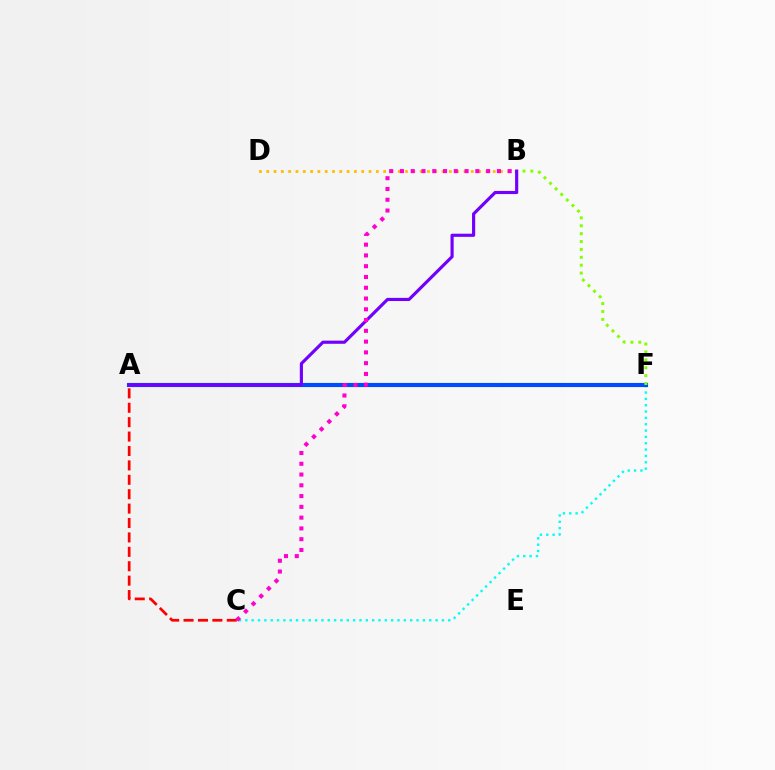{('A', 'F'): [{'color': '#00ff39', 'line_style': 'solid', 'thickness': 2.53}, {'color': '#004bff', 'line_style': 'solid', 'thickness': 2.96}], ('B', 'D'): [{'color': '#ffbd00', 'line_style': 'dotted', 'thickness': 1.98}], ('C', 'F'): [{'color': '#00fff6', 'line_style': 'dotted', 'thickness': 1.72}], ('B', 'F'): [{'color': '#84ff00', 'line_style': 'dotted', 'thickness': 2.14}], ('A', 'C'): [{'color': '#ff0000', 'line_style': 'dashed', 'thickness': 1.96}], ('A', 'B'): [{'color': '#7200ff', 'line_style': 'solid', 'thickness': 2.27}], ('B', 'C'): [{'color': '#ff00cf', 'line_style': 'dotted', 'thickness': 2.93}]}